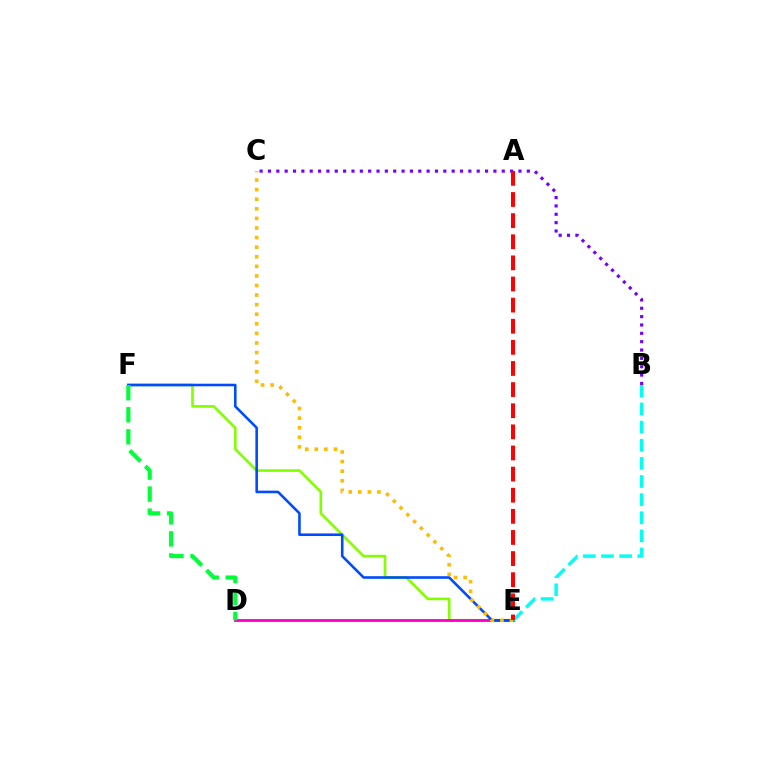{('E', 'F'): [{'color': '#84ff00', 'line_style': 'solid', 'thickness': 1.91}, {'color': '#004bff', 'line_style': 'solid', 'thickness': 1.87}], ('B', 'C'): [{'color': '#7200ff', 'line_style': 'dotted', 'thickness': 2.27}], ('D', 'E'): [{'color': '#ff00cf', 'line_style': 'solid', 'thickness': 2.05}], ('C', 'E'): [{'color': '#ffbd00', 'line_style': 'dotted', 'thickness': 2.6}], ('B', 'E'): [{'color': '#00fff6', 'line_style': 'dashed', 'thickness': 2.46}], ('D', 'F'): [{'color': '#00ff39', 'line_style': 'dashed', 'thickness': 3.0}], ('A', 'E'): [{'color': '#ff0000', 'line_style': 'dashed', 'thickness': 2.87}]}